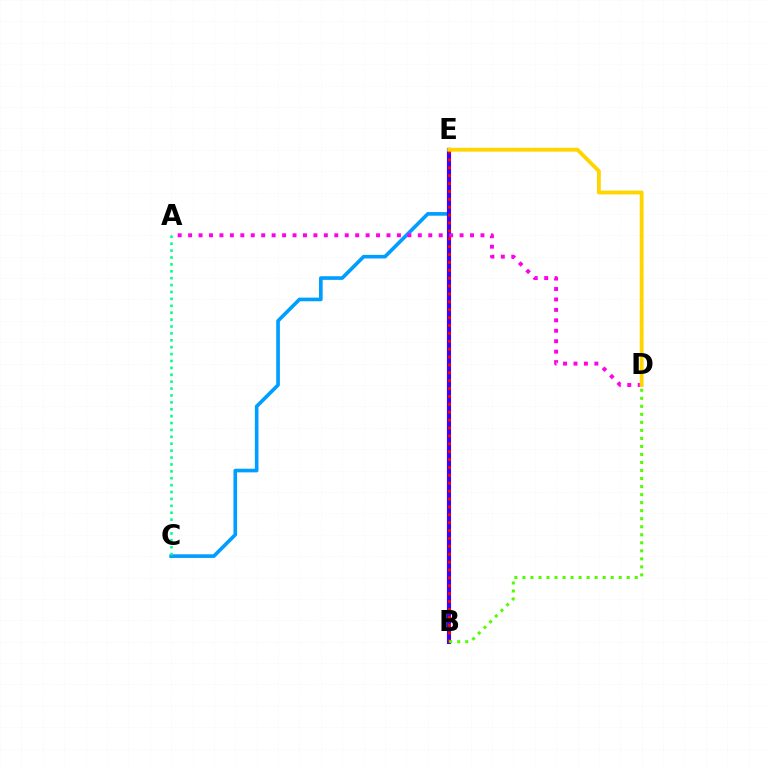{('C', 'E'): [{'color': '#009eff', 'line_style': 'solid', 'thickness': 2.62}], ('B', 'E'): [{'color': '#3700ff', 'line_style': 'solid', 'thickness': 2.96}, {'color': '#ff0000', 'line_style': 'dotted', 'thickness': 2.14}], ('A', 'D'): [{'color': '#ff00ed', 'line_style': 'dotted', 'thickness': 2.84}], ('D', 'E'): [{'color': '#ffd500', 'line_style': 'solid', 'thickness': 2.77}], ('B', 'D'): [{'color': '#4fff00', 'line_style': 'dotted', 'thickness': 2.18}], ('A', 'C'): [{'color': '#00ff86', 'line_style': 'dotted', 'thickness': 1.87}]}